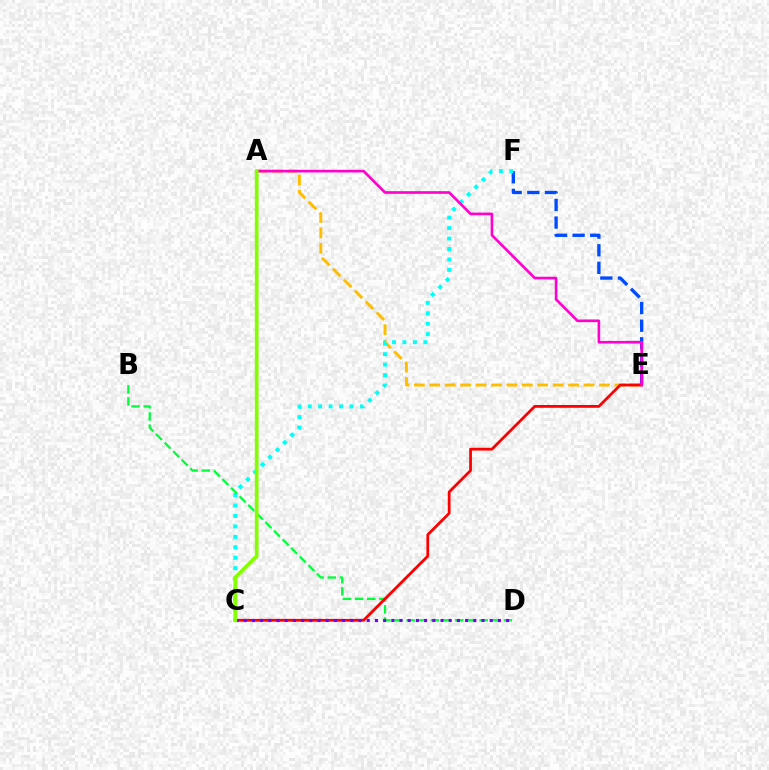{('E', 'F'): [{'color': '#004bff', 'line_style': 'dashed', 'thickness': 2.39}], ('A', 'E'): [{'color': '#ffbd00', 'line_style': 'dashed', 'thickness': 2.1}, {'color': '#ff00cf', 'line_style': 'solid', 'thickness': 1.91}], ('C', 'F'): [{'color': '#00fff6', 'line_style': 'dotted', 'thickness': 2.84}], ('B', 'D'): [{'color': '#00ff39', 'line_style': 'dashed', 'thickness': 1.65}], ('C', 'E'): [{'color': '#ff0000', 'line_style': 'solid', 'thickness': 2.0}], ('C', 'D'): [{'color': '#7200ff', 'line_style': 'dotted', 'thickness': 2.23}], ('A', 'C'): [{'color': '#84ff00', 'line_style': 'solid', 'thickness': 2.66}]}